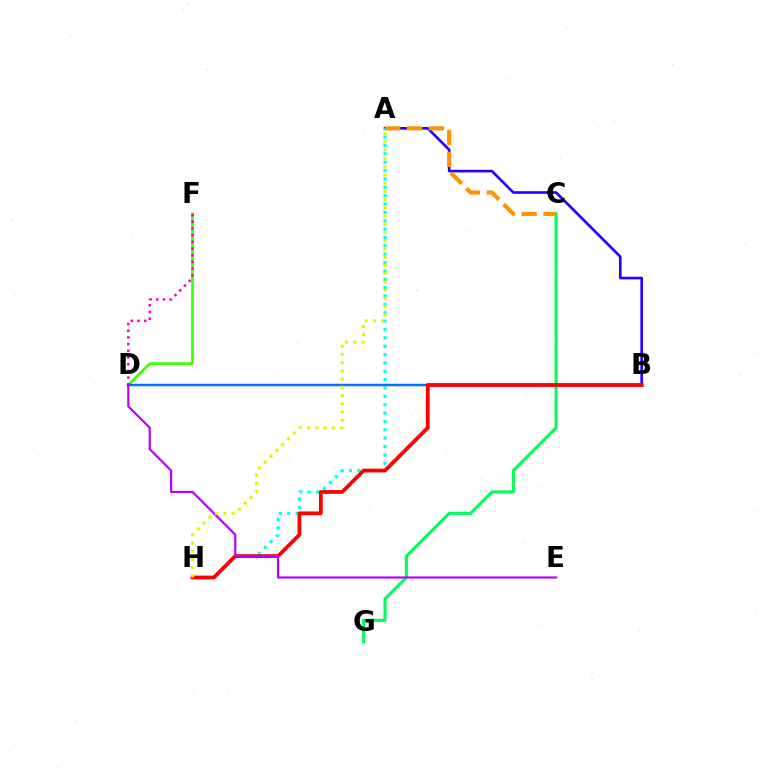{('A', 'B'): [{'color': '#2500ff', 'line_style': 'solid', 'thickness': 1.9}], ('A', 'H'): [{'color': '#00fff6', 'line_style': 'dotted', 'thickness': 2.27}, {'color': '#d1ff00', 'line_style': 'dotted', 'thickness': 2.24}], ('C', 'G'): [{'color': '#00ff5c', 'line_style': 'solid', 'thickness': 2.25}], ('A', 'C'): [{'color': '#ff9400', 'line_style': 'dashed', 'thickness': 2.97}], ('D', 'F'): [{'color': '#3dff00', 'line_style': 'solid', 'thickness': 1.95}, {'color': '#ff00ac', 'line_style': 'dotted', 'thickness': 1.82}], ('B', 'D'): [{'color': '#0074ff', 'line_style': 'solid', 'thickness': 1.78}], ('B', 'H'): [{'color': '#ff0000', 'line_style': 'solid', 'thickness': 2.73}], ('D', 'E'): [{'color': '#b900ff', 'line_style': 'solid', 'thickness': 1.57}]}